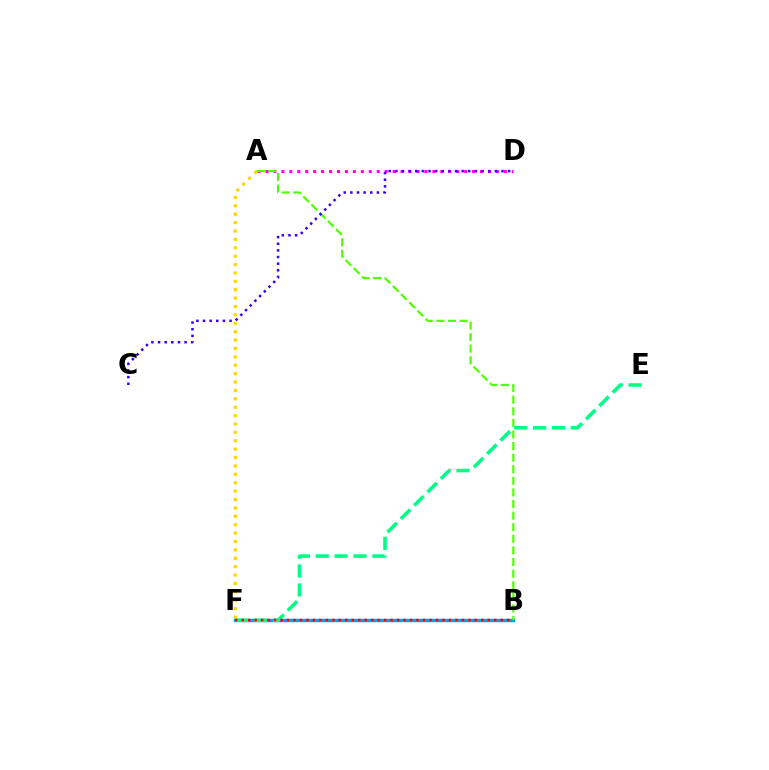{('A', 'D'): [{'color': '#ff00ed', 'line_style': 'dotted', 'thickness': 2.16}], ('B', 'F'): [{'color': '#009eff', 'line_style': 'solid', 'thickness': 2.48}, {'color': '#ff0000', 'line_style': 'dotted', 'thickness': 1.76}], ('E', 'F'): [{'color': '#00ff86', 'line_style': 'dashed', 'thickness': 2.56}], ('A', 'F'): [{'color': '#ffd500', 'line_style': 'dotted', 'thickness': 2.28}], ('A', 'B'): [{'color': '#4fff00', 'line_style': 'dashed', 'thickness': 1.58}], ('C', 'D'): [{'color': '#3700ff', 'line_style': 'dotted', 'thickness': 1.8}]}